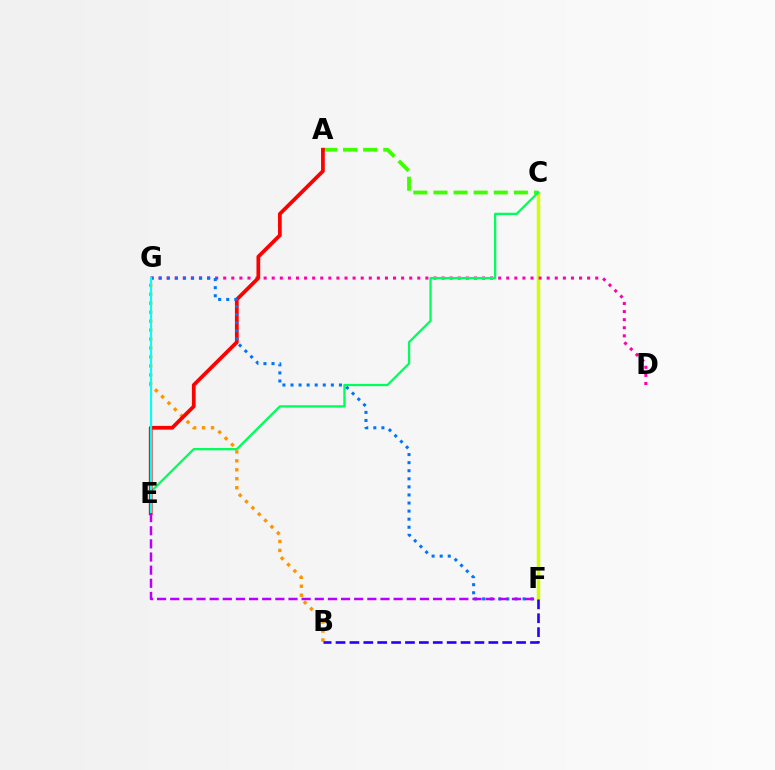{('C', 'F'): [{'color': '#d1ff00', 'line_style': 'solid', 'thickness': 2.5}], ('A', 'C'): [{'color': '#3dff00', 'line_style': 'dashed', 'thickness': 2.73}], ('D', 'G'): [{'color': '#ff00ac', 'line_style': 'dotted', 'thickness': 2.2}], ('C', 'E'): [{'color': '#00ff5c', 'line_style': 'solid', 'thickness': 1.65}], ('B', 'G'): [{'color': '#ff9400', 'line_style': 'dotted', 'thickness': 2.43}], ('A', 'E'): [{'color': '#ff0000', 'line_style': 'solid', 'thickness': 2.69}], ('F', 'G'): [{'color': '#0074ff', 'line_style': 'dotted', 'thickness': 2.19}], ('E', 'G'): [{'color': '#00fff6', 'line_style': 'solid', 'thickness': 1.59}], ('B', 'F'): [{'color': '#2500ff', 'line_style': 'dashed', 'thickness': 1.89}], ('E', 'F'): [{'color': '#b900ff', 'line_style': 'dashed', 'thickness': 1.79}]}